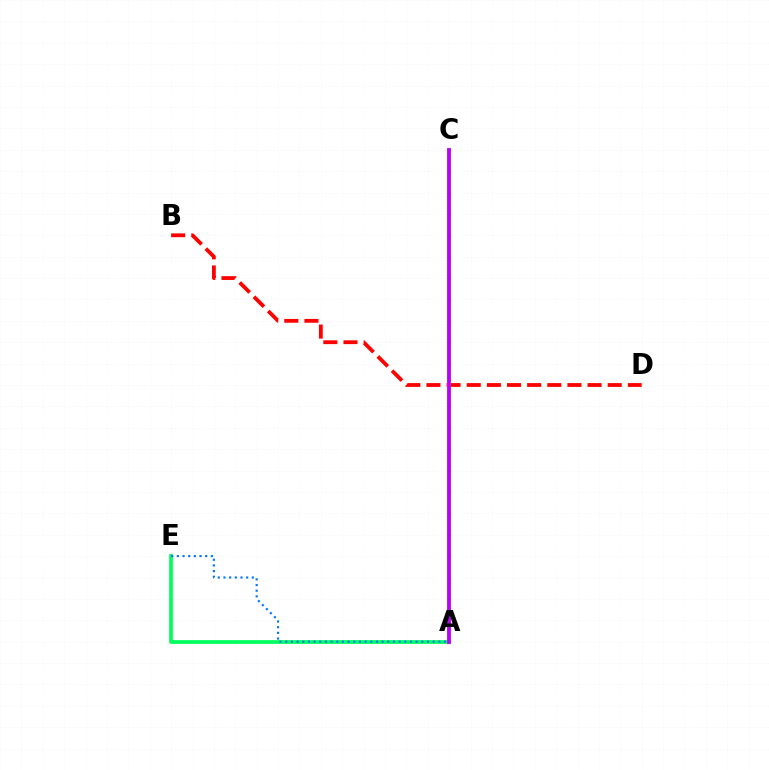{('B', 'D'): [{'color': '#ff0000', 'line_style': 'dashed', 'thickness': 2.74}], ('A', 'E'): [{'color': '#00ff5c', 'line_style': 'solid', 'thickness': 2.68}, {'color': '#0074ff', 'line_style': 'dotted', 'thickness': 1.54}], ('A', 'C'): [{'color': '#d1ff00', 'line_style': 'solid', 'thickness': 2.94}, {'color': '#b900ff', 'line_style': 'solid', 'thickness': 2.73}]}